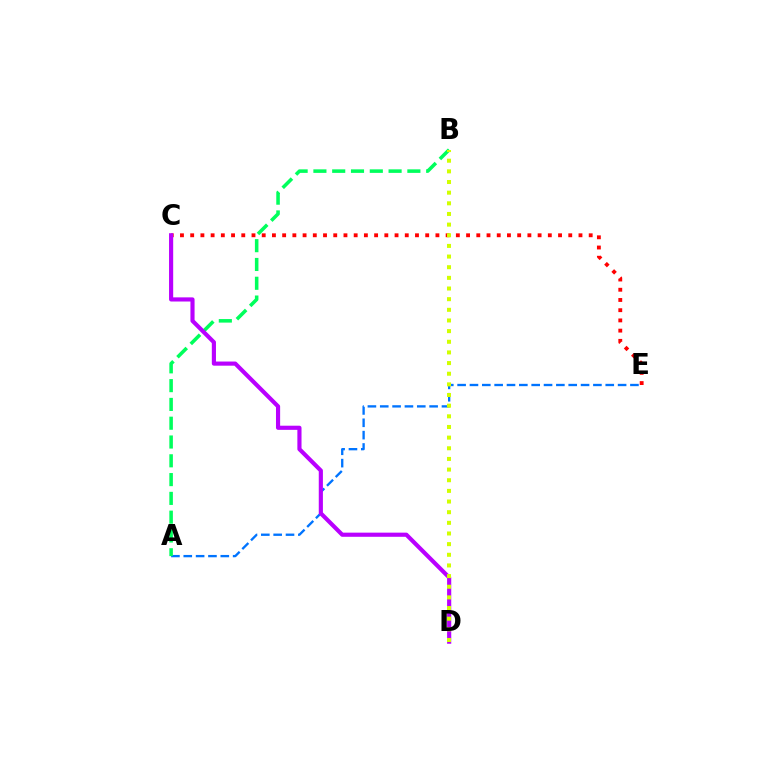{('A', 'E'): [{'color': '#0074ff', 'line_style': 'dashed', 'thickness': 1.68}], ('A', 'B'): [{'color': '#00ff5c', 'line_style': 'dashed', 'thickness': 2.55}], ('C', 'E'): [{'color': '#ff0000', 'line_style': 'dotted', 'thickness': 2.78}], ('C', 'D'): [{'color': '#b900ff', 'line_style': 'solid', 'thickness': 2.98}], ('B', 'D'): [{'color': '#d1ff00', 'line_style': 'dotted', 'thickness': 2.89}]}